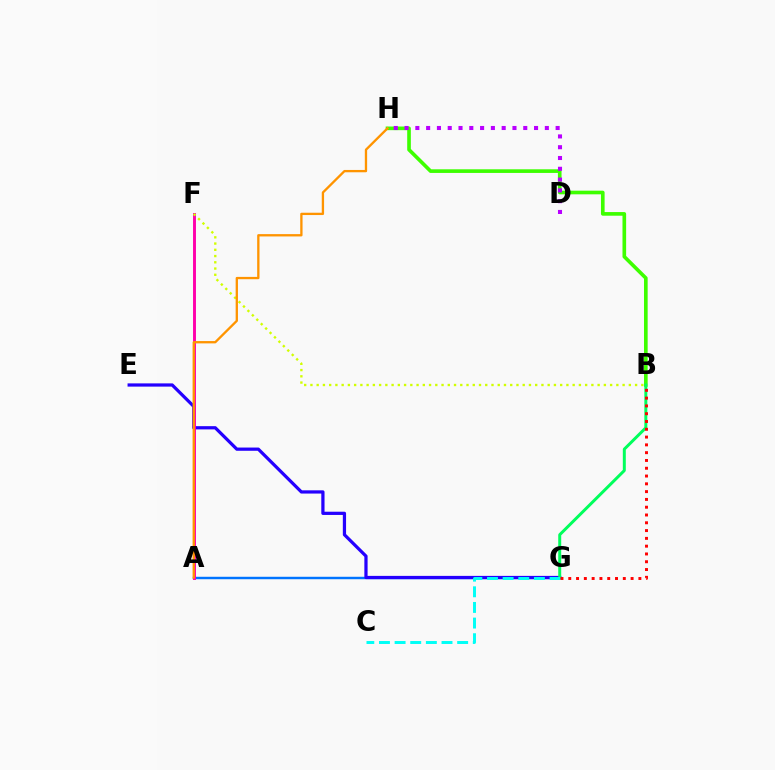{('A', 'G'): [{'color': '#0074ff', 'line_style': 'solid', 'thickness': 1.76}], ('E', 'G'): [{'color': '#2500ff', 'line_style': 'solid', 'thickness': 2.33}], ('B', 'H'): [{'color': '#3dff00', 'line_style': 'solid', 'thickness': 2.62}], ('B', 'G'): [{'color': '#00ff5c', 'line_style': 'solid', 'thickness': 2.14}, {'color': '#ff0000', 'line_style': 'dotted', 'thickness': 2.12}], ('A', 'F'): [{'color': '#ff00ac', 'line_style': 'solid', 'thickness': 2.1}], ('B', 'F'): [{'color': '#d1ff00', 'line_style': 'dotted', 'thickness': 1.7}], ('C', 'G'): [{'color': '#00fff6', 'line_style': 'dashed', 'thickness': 2.12}], ('D', 'H'): [{'color': '#b900ff', 'line_style': 'dotted', 'thickness': 2.93}], ('A', 'H'): [{'color': '#ff9400', 'line_style': 'solid', 'thickness': 1.67}]}